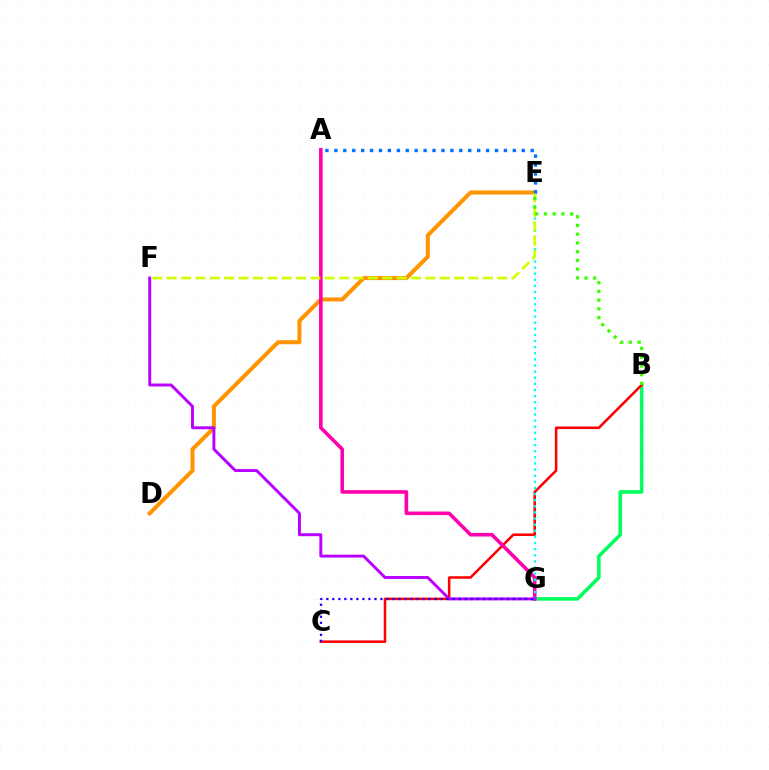{('D', 'E'): [{'color': '#ff9400', 'line_style': 'solid', 'thickness': 2.9}], ('B', 'G'): [{'color': '#00ff5c', 'line_style': 'solid', 'thickness': 2.55}], ('B', 'C'): [{'color': '#ff0000', 'line_style': 'solid', 'thickness': 1.83}], ('A', 'G'): [{'color': '#ff00ac', 'line_style': 'solid', 'thickness': 2.58}], ('E', 'G'): [{'color': '#00fff6', 'line_style': 'dotted', 'thickness': 1.66}], ('E', 'F'): [{'color': '#d1ff00', 'line_style': 'dashed', 'thickness': 1.95}], ('B', 'E'): [{'color': '#3dff00', 'line_style': 'dotted', 'thickness': 2.37}], ('F', 'G'): [{'color': '#b900ff', 'line_style': 'solid', 'thickness': 2.11}], ('A', 'E'): [{'color': '#0074ff', 'line_style': 'dotted', 'thickness': 2.42}], ('C', 'G'): [{'color': '#2500ff', 'line_style': 'dotted', 'thickness': 1.64}]}